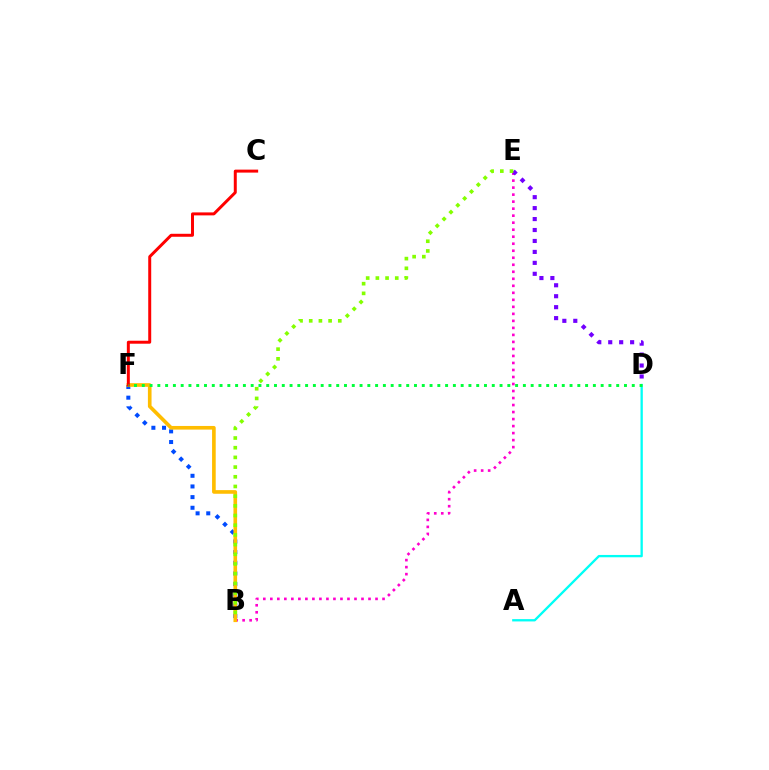{('B', 'E'): [{'color': '#ff00cf', 'line_style': 'dotted', 'thickness': 1.91}, {'color': '#84ff00', 'line_style': 'dotted', 'thickness': 2.63}], ('B', 'F'): [{'color': '#004bff', 'line_style': 'dotted', 'thickness': 2.9}, {'color': '#ffbd00', 'line_style': 'solid', 'thickness': 2.62}], ('A', 'D'): [{'color': '#00fff6', 'line_style': 'solid', 'thickness': 1.67}], ('D', 'E'): [{'color': '#7200ff', 'line_style': 'dotted', 'thickness': 2.97}], ('C', 'F'): [{'color': '#ff0000', 'line_style': 'solid', 'thickness': 2.14}], ('D', 'F'): [{'color': '#00ff39', 'line_style': 'dotted', 'thickness': 2.11}]}